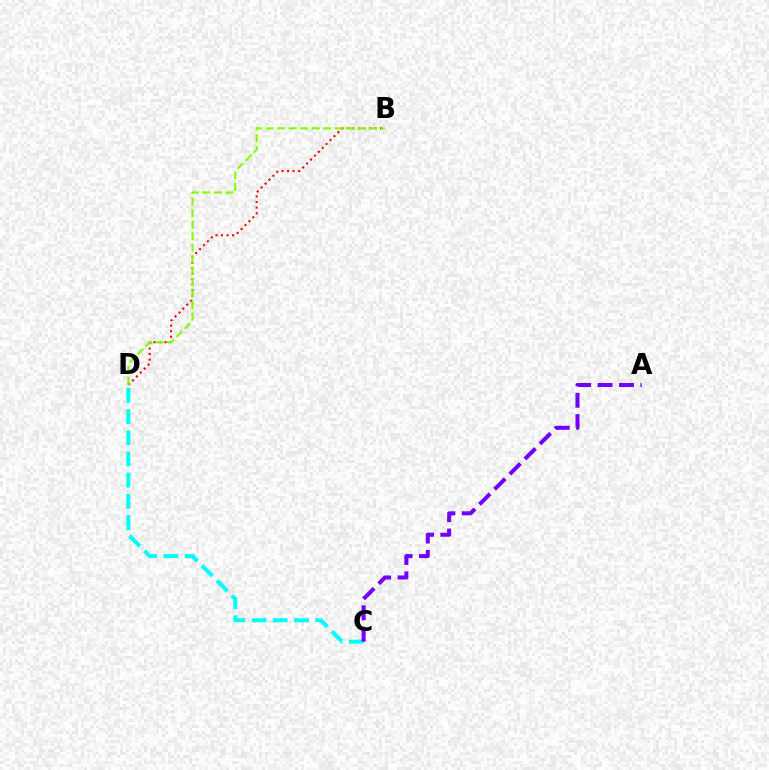{('B', 'D'): [{'color': '#ff0000', 'line_style': 'dotted', 'thickness': 1.5}, {'color': '#84ff00', 'line_style': 'dashed', 'thickness': 1.56}], ('C', 'D'): [{'color': '#00fff6', 'line_style': 'dashed', 'thickness': 2.88}], ('A', 'C'): [{'color': '#7200ff', 'line_style': 'dashed', 'thickness': 2.91}]}